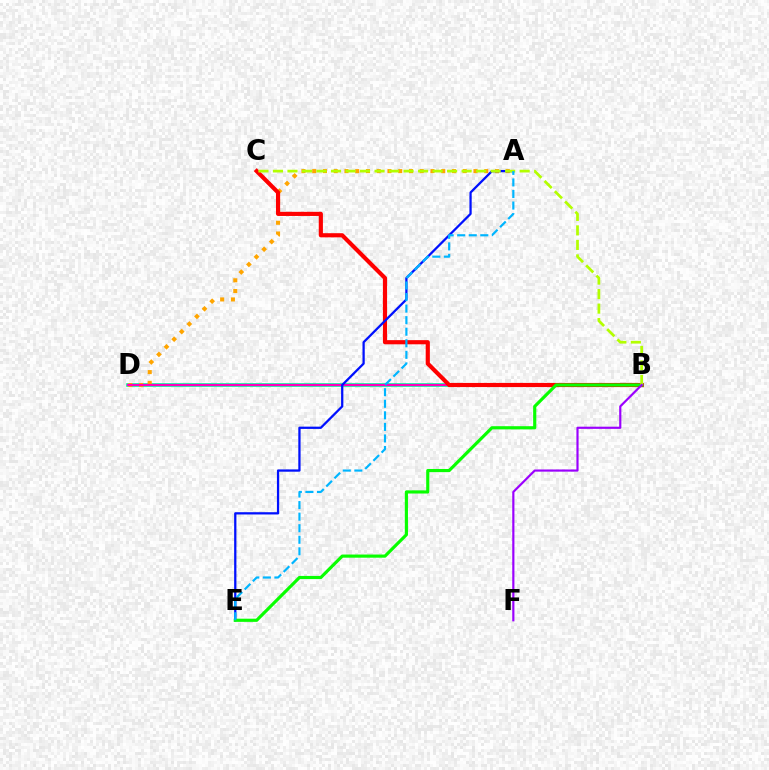{('B', 'D'): [{'color': '#00ff9d', 'line_style': 'solid', 'thickness': 2.64}, {'color': '#ff00bd', 'line_style': 'solid', 'thickness': 1.59}], ('A', 'D'): [{'color': '#ffa500', 'line_style': 'dotted', 'thickness': 2.92}], ('B', 'C'): [{'color': '#ff0000', 'line_style': 'solid', 'thickness': 2.99}, {'color': '#b3ff00', 'line_style': 'dashed', 'thickness': 1.97}], ('A', 'E'): [{'color': '#0010ff', 'line_style': 'solid', 'thickness': 1.63}, {'color': '#00b5ff', 'line_style': 'dashed', 'thickness': 1.57}], ('B', 'E'): [{'color': '#08ff00', 'line_style': 'solid', 'thickness': 2.27}], ('B', 'F'): [{'color': '#9b00ff', 'line_style': 'solid', 'thickness': 1.57}]}